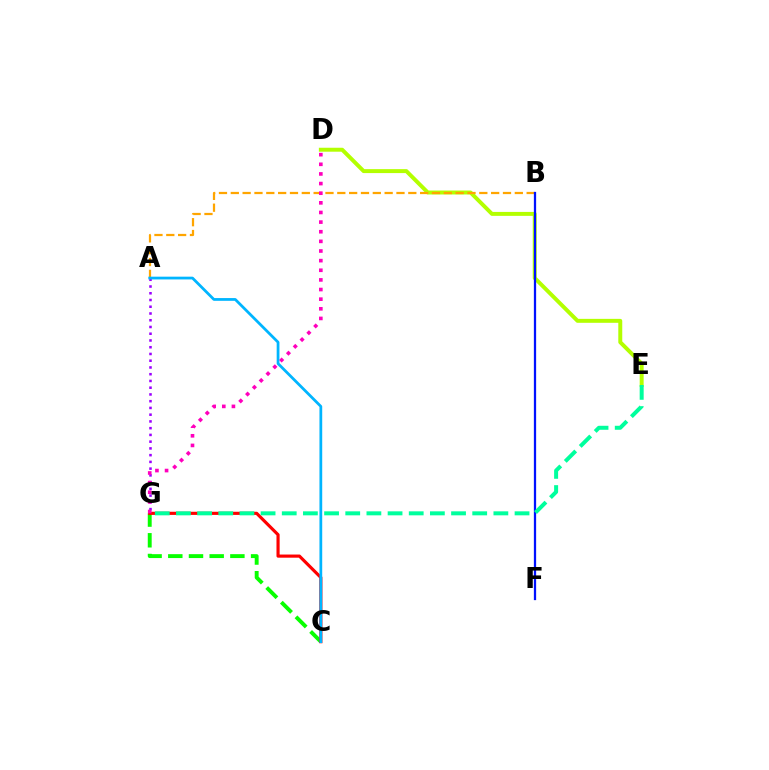{('C', 'G'): [{'color': '#08ff00', 'line_style': 'dashed', 'thickness': 2.81}, {'color': '#ff0000', 'line_style': 'solid', 'thickness': 2.27}], ('D', 'E'): [{'color': '#b3ff00', 'line_style': 'solid', 'thickness': 2.85}], ('A', 'B'): [{'color': '#ffa500', 'line_style': 'dashed', 'thickness': 1.61}], ('A', 'G'): [{'color': '#9b00ff', 'line_style': 'dotted', 'thickness': 1.83}], ('B', 'F'): [{'color': '#0010ff', 'line_style': 'solid', 'thickness': 1.63}], ('A', 'C'): [{'color': '#00b5ff', 'line_style': 'solid', 'thickness': 1.99}], ('E', 'G'): [{'color': '#00ff9d', 'line_style': 'dashed', 'thickness': 2.87}], ('D', 'G'): [{'color': '#ff00bd', 'line_style': 'dotted', 'thickness': 2.62}]}